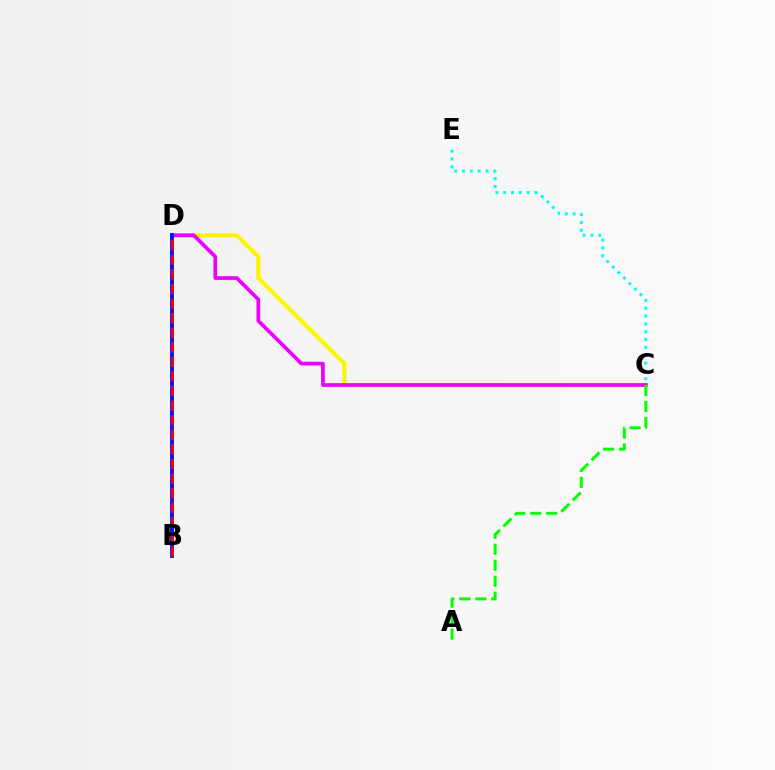{('C', 'D'): [{'color': '#fcf500', 'line_style': 'solid', 'thickness': 2.96}, {'color': '#ee00ff', 'line_style': 'solid', 'thickness': 2.67}], ('A', 'C'): [{'color': '#08ff00', 'line_style': 'dashed', 'thickness': 2.17}], ('C', 'E'): [{'color': '#00fff6', 'line_style': 'dotted', 'thickness': 2.13}], ('B', 'D'): [{'color': '#0010ff', 'line_style': 'solid', 'thickness': 2.77}, {'color': '#ff0000', 'line_style': 'dashed', 'thickness': 1.98}]}